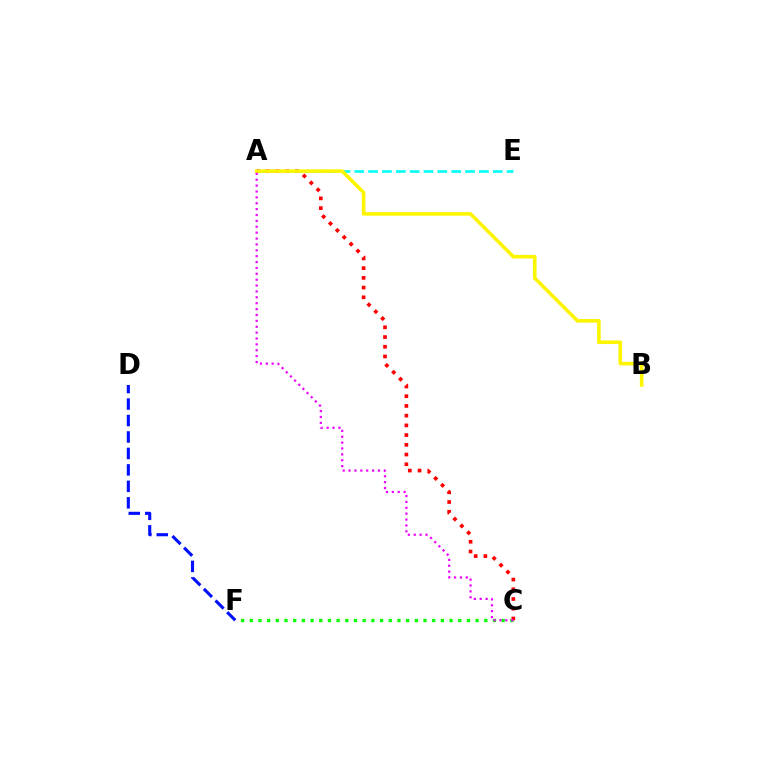{('C', 'F'): [{'color': '#08ff00', 'line_style': 'dotted', 'thickness': 2.36}], ('A', 'E'): [{'color': '#00fff6', 'line_style': 'dashed', 'thickness': 1.88}], ('A', 'C'): [{'color': '#ff0000', 'line_style': 'dotted', 'thickness': 2.64}, {'color': '#ee00ff', 'line_style': 'dotted', 'thickness': 1.6}], ('A', 'B'): [{'color': '#fcf500', 'line_style': 'solid', 'thickness': 2.59}], ('D', 'F'): [{'color': '#0010ff', 'line_style': 'dashed', 'thickness': 2.24}]}